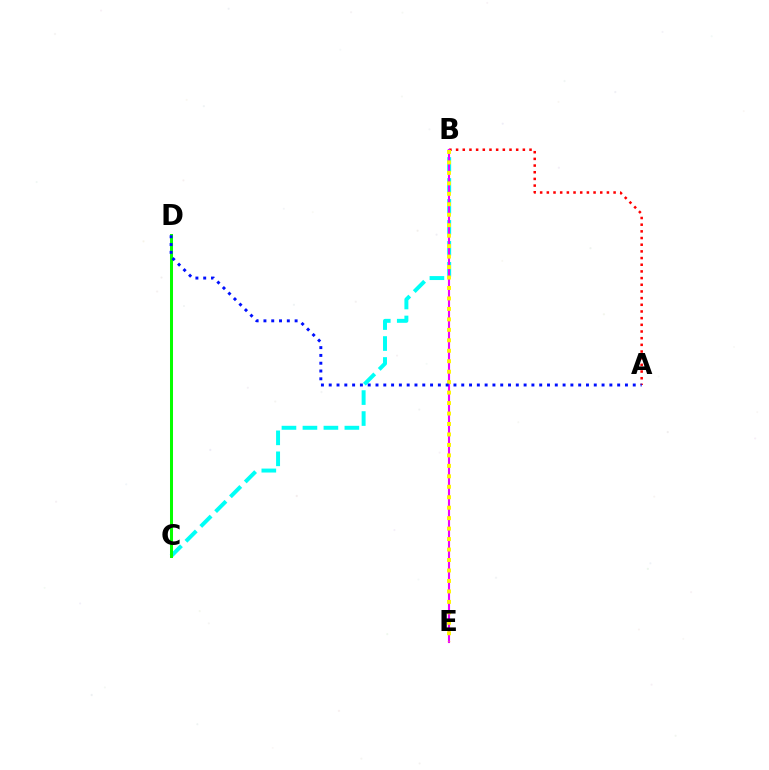{('B', 'C'): [{'color': '#00fff6', 'line_style': 'dashed', 'thickness': 2.85}], ('A', 'B'): [{'color': '#ff0000', 'line_style': 'dotted', 'thickness': 1.81}], ('C', 'D'): [{'color': '#08ff00', 'line_style': 'solid', 'thickness': 2.17}], ('B', 'E'): [{'color': '#ee00ff', 'line_style': 'solid', 'thickness': 1.53}, {'color': '#fcf500', 'line_style': 'dotted', 'thickness': 2.84}], ('A', 'D'): [{'color': '#0010ff', 'line_style': 'dotted', 'thickness': 2.12}]}